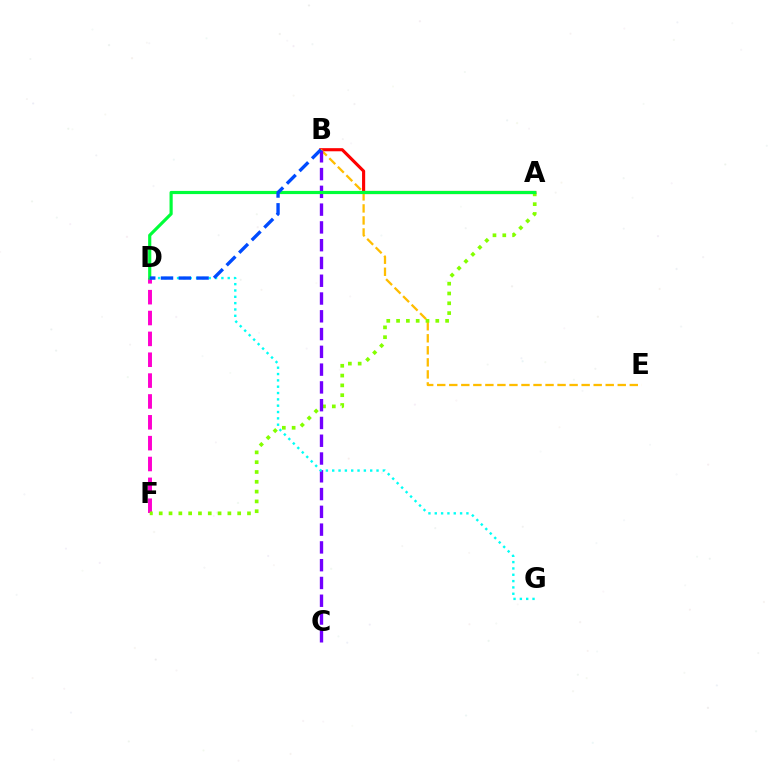{('D', 'F'): [{'color': '#ff00cf', 'line_style': 'dashed', 'thickness': 2.83}], ('A', 'B'): [{'color': '#ff0000', 'line_style': 'solid', 'thickness': 2.25}], ('B', 'E'): [{'color': '#ffbd00', 'line_style': 'dashed', 'thickness': 1.63}], ('A', 'F'): [{'color': '#84ff00', 'line_style': 'dotted', 'thickness': 2.66}], ('B', 'C'): [{'color': '#7200ff', 'line_style': 'dashed', 'thickness': 2.42}], ('D', 'G'): [{'color': '#00fff6', 'line_style': 'dotted', 'thickness': 1.72}], ('A', 'D'): [{'color': '#00ff39', 'line_style': 'solid', 'thickness': 2.28}], ('B', 'D'): [{'color': '#004bff', 'line_style': 'dashed', 'thickness': 2.41}]}